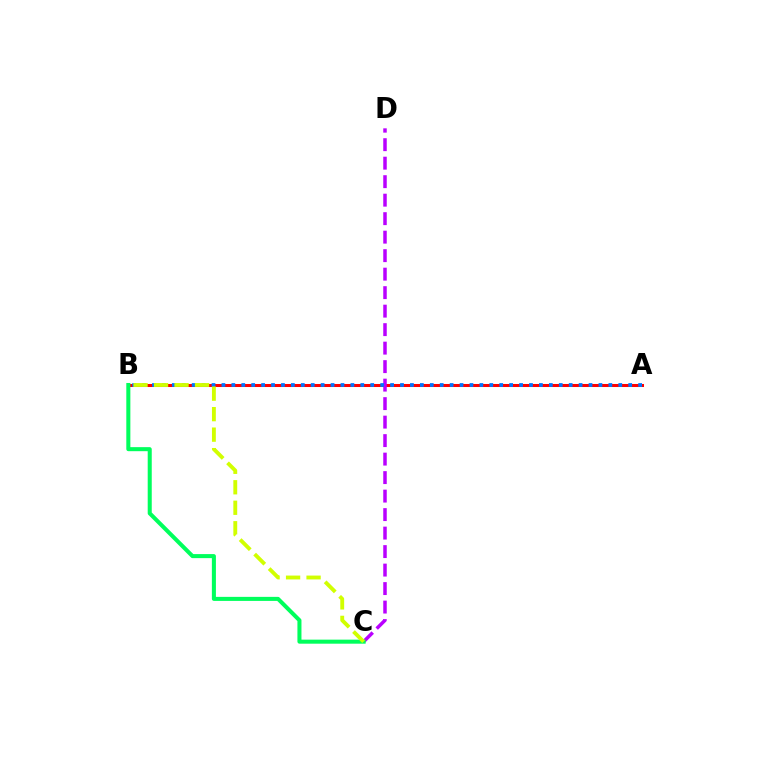{('A', 'B'): [{'color': '#ff0000', 'line_style': 'solid', 'thickness': 2.18}, {'color': '#0074ff', 'line_style': 'dotted', 'thickness': 2.7}], ('C', 'D'): [{'color': '#b900ff', 'line_style': 'dashed', 'thickness': 2.51}], ('B', 'C'): [{'color': '#00ff5c', 'line_style': 'solid', 'thickness': 2.91}, {'color': '#d1ff00', 'line_style': 'dashed', 'thickness': 2.78}]}